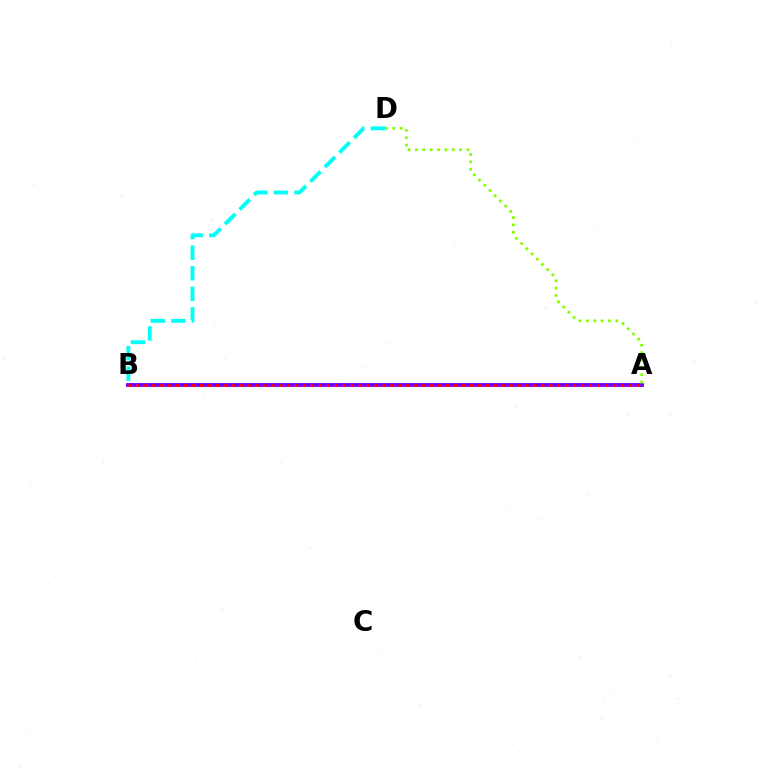{('A', 'B'): [{'color': '#7200ff', 'line_style': 'solid', 'thickness': 2.78}, {'color': '#ff0000', 'line_style': 'dotted', 'thickness': 2.16}], ('A', 'D'): [{'color': '#84ff00', 'line_style': 'dotted', 'thickness': 2.0}], ('B', 'D'): [{'color': '#00fff6', 'line_style': 'dashed', 'thickness': 2.8}]}